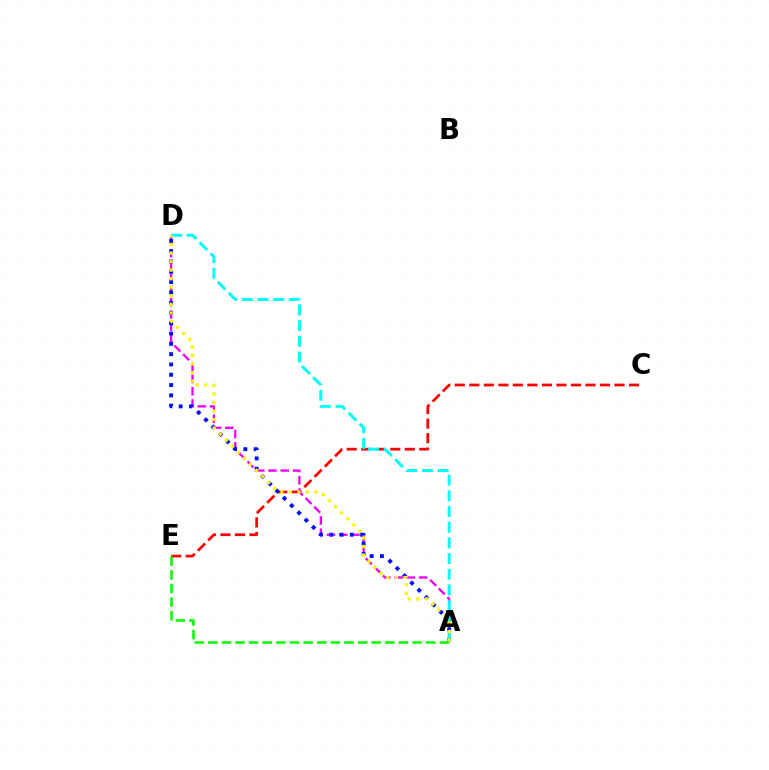{('C', 'E'): [{'color': '#ff0000', 'line_style': 'dashed', 'thickness': 1.97}], ('A', 'D'): [{'color': '#ee00ff', 'line_style': 'dashed', 'thickness': 1.66}, {'color': '#0010ff', 'line_style': 'dotted', 'thickness': 2.8}, {'color': '#00fff6', 'line_style': 'dashed', 'thickness': 2.13}, {'color': '#fcf500', 'line_style': 'dotted', 'thickness': 2.33}], ('A', 'E'): [{'color': '#08ff00', 'line_style': 'dashed', 'thickness': 1.85}]}